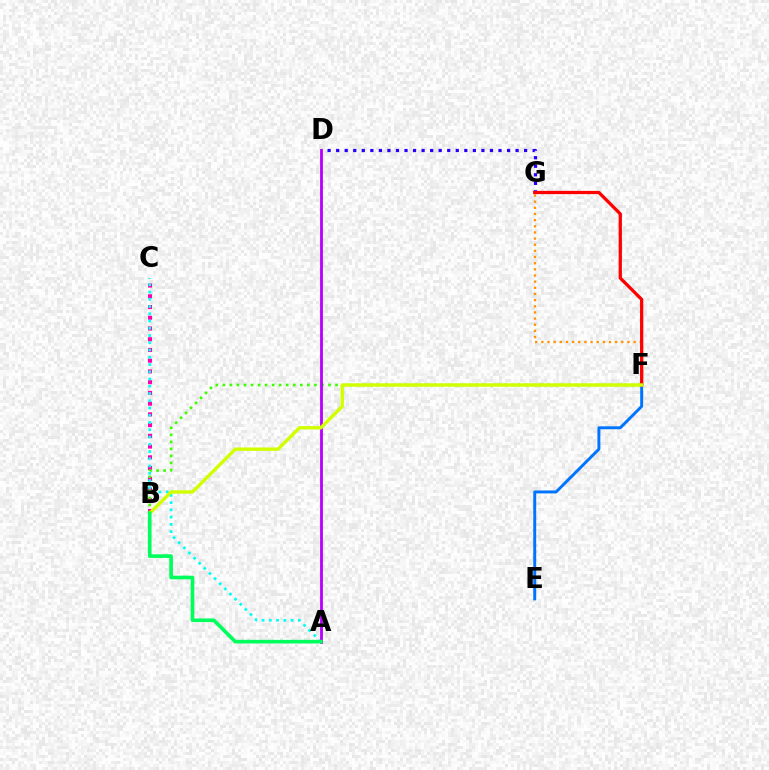{('F', 'G'): [{'color': '#ff9400', 'line_style': 'dotted', 'thickness': 1.67}, {'color': '#ff0000', 'line_style': 'solid', 'thickness': 2.35}], ('E', 'F'): [{'color': '#0074ff', 'line_style': 'solid', 'thickness': 2.11}], ('B', 'C'): [{'color': '#ff00ac', 'line_style': 'dotted', 'thickness': 2.92}], ('B', 'F'): [{'color': '#3dff00', 'line_style': 'dotted', 'thickness': 1.91}, {'color': '#d1ff00', 'line_style': 'solid', 'thickness': 2.44}], ('A', 'C'): [{'color': '#00fff6', 'line_style': 'dotted', 'thickness': 1.97}], ('D', 'G'): [{'color': '#2500ff', 'line_style': 'dotted', 'thickness': 2.32}], ('A', 'D'): [{'color': '#b900ff', 'line_style': 'solid', 'thickness': 2.04}], ('A', 'B'): [{'color': '#00ff5c', 'line_style': 'solid', 'thickness': 2.63}]}